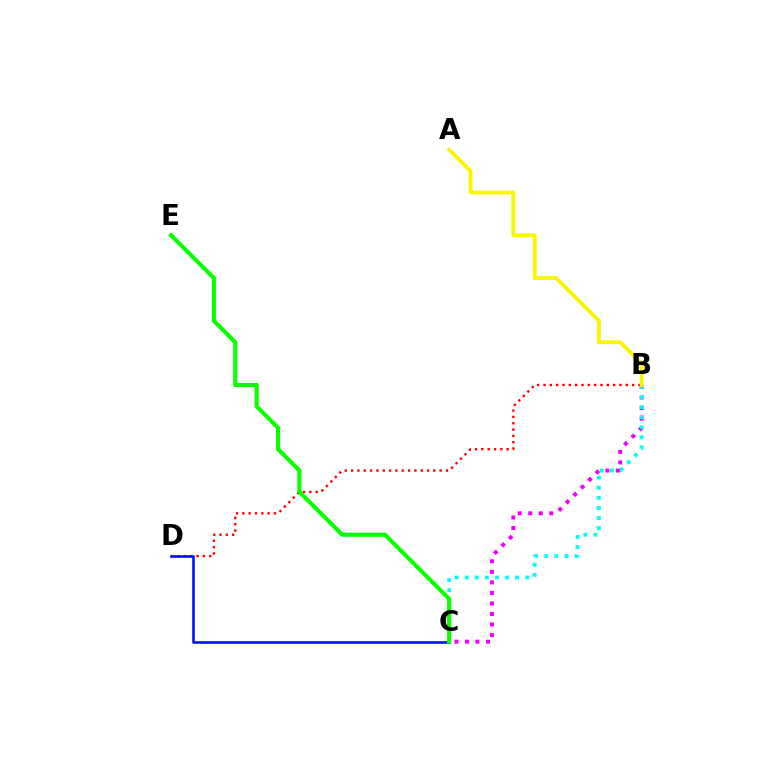{('B', 'C'): [{'color': '#ee00ff', 'line_style': 'dotted', 'thickness': 2.86}, {'color': '#00fff6', 'line_style': 'dotted', 'thickness': 2.74}], ('B', 'D'): [{'color': '#ff0000', 'line_style': 'dotted', 'thickness': 1.72}], ('A', 'B'): [{'color': '#fcf500', 'line_style': 'solid', 'thickness': 2.76}], ('C', 'D'): [{'color': '#0010ff', 'line_style': 'solid', 'thickness': 1.88}], ('C', 'E'): [{'color': '#08ff00', 'line_style': 'solid', 'thickness': 2.98}]}